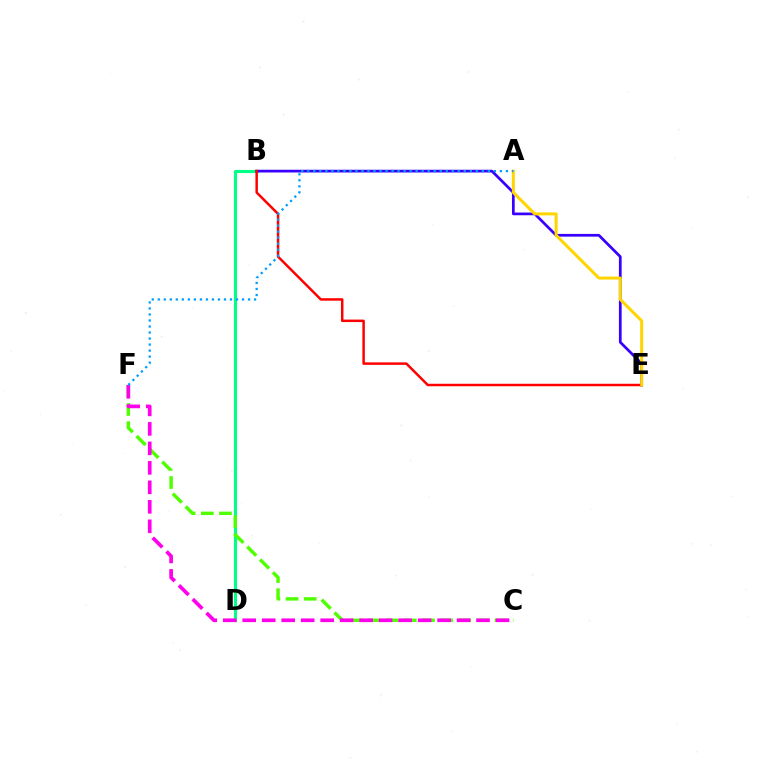{('B', 'D'): [{'color': '#00ff86', 'line_style': 'solid', 'thickness': 2.24}], ('B', 'E'): [{'color': '#3700ff', 'line_style': 'solid', 'thickness': 1.96}, {'color': '#ff0000', 'line_style': 'solid', 'thickness': 1.79}], ('C', 'F'): [{'color': '#4fff00', 'line_style': 'dashed', 'thickness': 2.47}, {'color': '#ff00ed', 'line_style': 'dashed', 'thickness': 2.65}], ('A', 'E'): [{'color': '#ffd500', 'line_style': 'solid', 'thickness': 2.16}], ('A', 'F'): [{'color': '#009eff', 'line_style': 'dotted', 'thickness': 1.64}]}